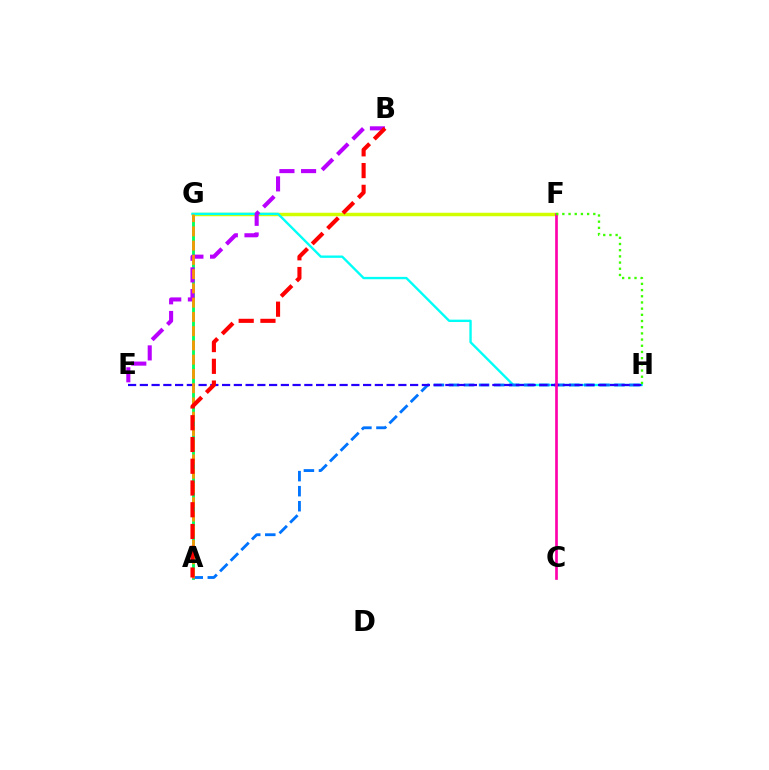{('A', 'G'): [{'color': '#00ff5c', 'line_style': 'solid', 'thickness': 2.05}, {'color': '#ff9400', 'line_style': 'dashed', 'thickness': 1.94}], ('F', 'G'): [{'color': '#d1ff00', 'line_style': 'solid', 'thickness': 2.5}], ('G', 'H'): [{'color': '#00fff6', 'line_style': 'solid', 'thickness': 1.7}], ('A', 'H'): [{'color': '#0074ff', 'line_style': 'dashed', 'thickness': 2.04}], ('E', 'H'): [{'color': '#2500ff', 'line_style': 'dashed', 'thickness': 1.6}], ('B', 'E'): [{'color': '#b900ff', 'line_style': 'dashed', 'thickness': 2.94}], ('C', 'F'): [{'color': '#ff00ac', 'line_style': 'solid', 'thickness': 1.93}], ('A', 'B'): [{'color': '#ff0000', 'line_style': 'dashed', 'thickness': 2.96}], ('F', 'H'): [{'color': '#3dff00', 'line_style': 'dotted', 'thickness': 1.68}]}